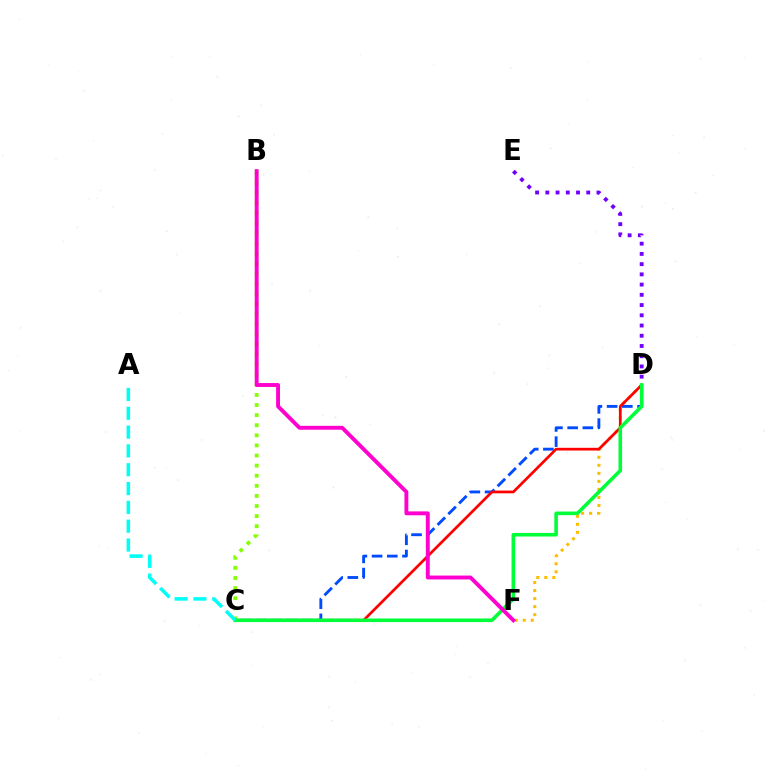{('B', 'C'): [{'color': '#84ff00', 'line_style': 'dotted', 'thickness': 2.74}], ('D', 'F'): [{'color': '#ffbd00', 'line_style': 'dotted', 'thickness': 2.18}], ('D', 'E'): [{'color': '#7200ff', 'line_style': 'dotted', 'thickness': 2.78}], ('C', 'D'): [{'color': '#004bff', 'line_style': 'dashed', 'thickness': 2.07}, {'color': '#ff0000', 'line_style': 'solid', 'thickness': 1.96}, {'color': '#00ff39', 'line_style': 'solid', 'thickness': 2.58}], ('A', 'C'): [{'color': '#00fff6', 'line_style': 'dashed', 'thickness': 2.56}], ('B', 'F'): [{'color': '#ff00cf', 'line_style': 'solid', 'thickness': 2.8}]}